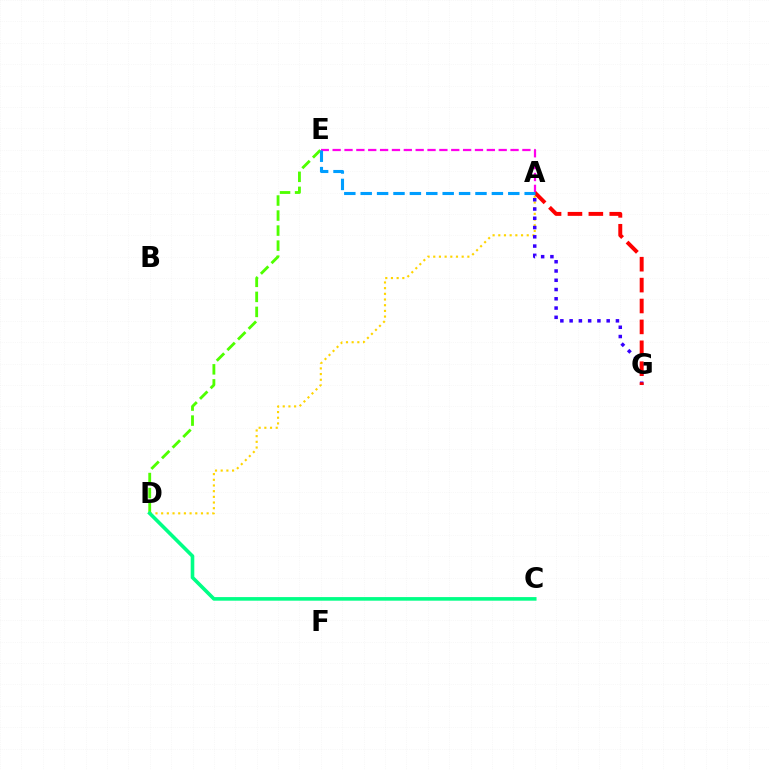{('A', 'E'): [{'color': '#ff00ed', 'line_style': 'dashed', 'thickness': 1.61}, {'color': '#009eff', 'line_style': 'dashed', 'thickness': 2.23}], ('D', 'E'): [{'color': '#4fff00', 'line_style': 'dashed', 'thickness': 2.04}], ('A', 'D'): [{'color': '#ffd500', 'line_style': 'dotted', 'thickness': 1.54}], ('A', 'G'): [{'color': '#3700ff', 'line_style': 'dotted', 'thickness': 2.52}, {'color': '#ff0000', 'line_style': 'dashed', 'thickness': 2.84}], ('C', 'D'): [{'color': '#00ff86', 'line_style': 'solid', 'thickness': 2.6}]}